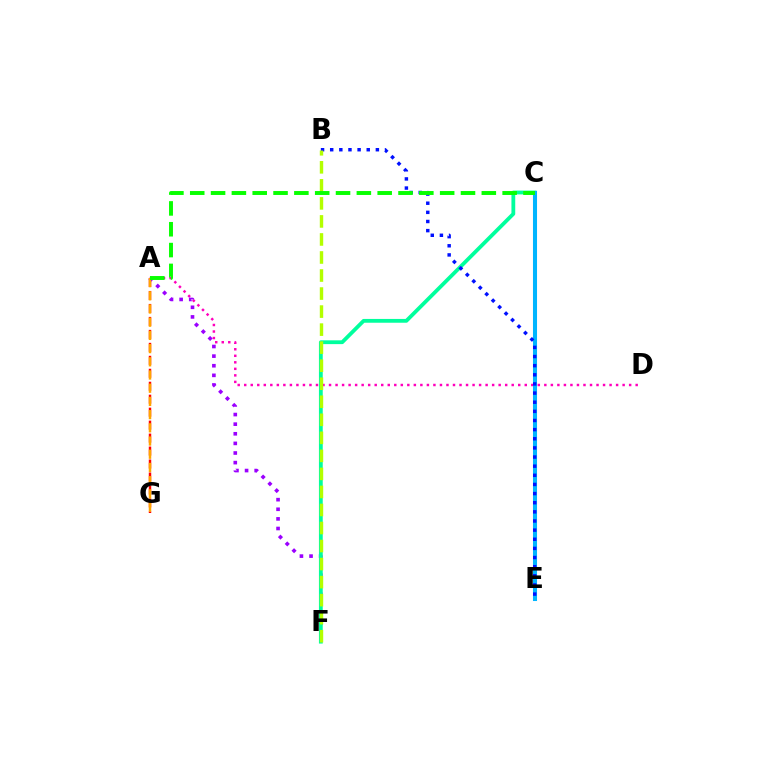{('A', 'G'): [{'color': '#ff0000', 'line_style': 'dashed', 'thickness': 1.76}, {'color': '#ffa500', 'line_style': 'dashed', 'thickness': 1.79}], ('A', 'D'): [{'color': '#ff00bd', 'line_style': 'dotted', 'thickness': 1.77}], ('A', 'F'): [{'color': '#9b00ff', 'line_style': 'dotted', 'thickness': 2.61}], ('C', 'F'): [{'color': '#00ff9d', 'line_style': 'solid', 'thickness': 2.74}], ('C', 'E'): [{'color': '#00b5ff', 'line_style': 'solid', 'thickness': 2.92}], ('B', 'E'): [{'color': '#0010ff', 'line_style': 'dotted', 'thickness': 2.48}], ('B', 'F'): [{'color': '#b3ff00', 'line_style': 'dashed', 'thickness': 2.45}], ('A', 'C'): [{'color': '#08ff00', 'line_style': 'dashed', 'thickness': 2.83}]}